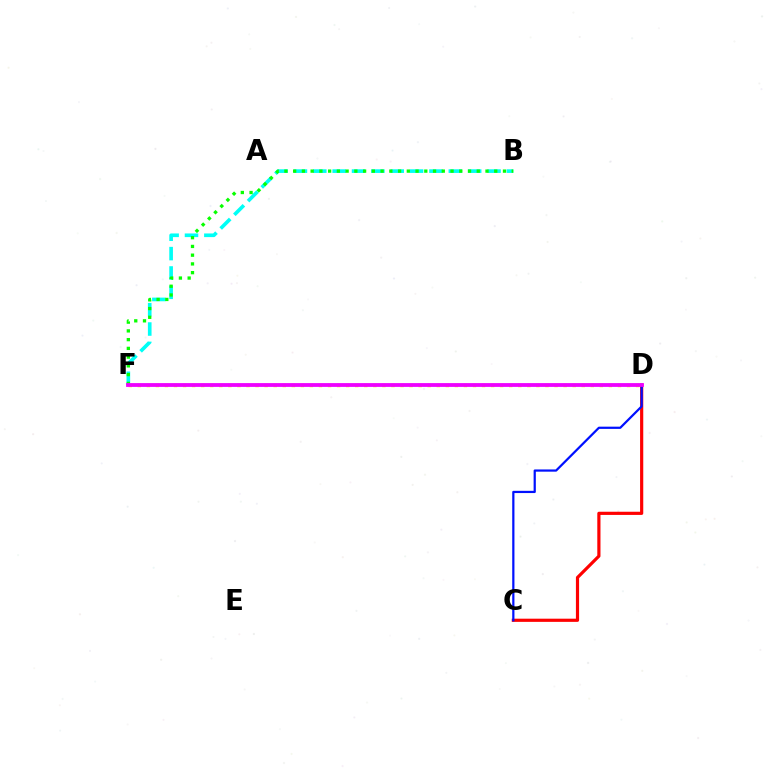{('C', 'D'): [{'color': '#ff0000', 'line_style': 'solid', 'thickness': 2.29}, {'color': '#0010ff', 'line_style': 'solid', 'thickness': 1.6}], ('B', 'F'): [{'color': '#00fff6', 'line_style': 'dashed', 'thickness': 2.63}, {'color': '#08ff00', 'line_style': 'dotted', 'thickness': 2.38}], ('D', 'F'): [{'color': '#fcf500', 'line_style': 'dotted', 'thickness': 2.46}, {'color': '#ee00ff', 'line_style': 'solid', 'thickness': 2.73}]}